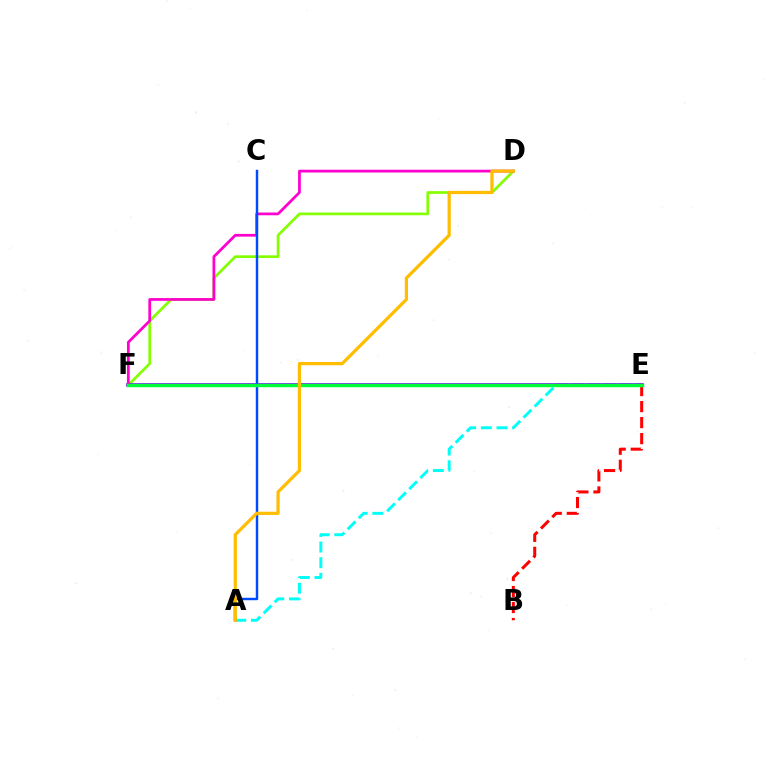{('A', 'E'): [{'color': '#00fff6', 'line_style': 'dashed', 'thickness': 2.13}], ('D', 'F'): [{'color': '#84ff00', 'line_style': 'solid', 'thickness': 1.95}, {'color': '#ff00cf', 'line_style': 'solid', 'thickness': 1.97}], ('E', 'F'): [{'color': '#7200ff', 'line_style': 'solid', 'thickness': 2.58}, {'color': '#00ff39', 'line_style': 'solid', 'thickness': 2.48}], ('B', 'E'): [{'color': '#ff0000', 'line_style': 'dashed', 'thickness': 2.17}], ('A', 'C'): [{'color': '#004bff', 'line_style': 'solid', 'thickness': 1.77}], ('A', 'D'): [{'color': '#ffbd00', 'line_style': 'solid', 'thickness': 2.32}]}